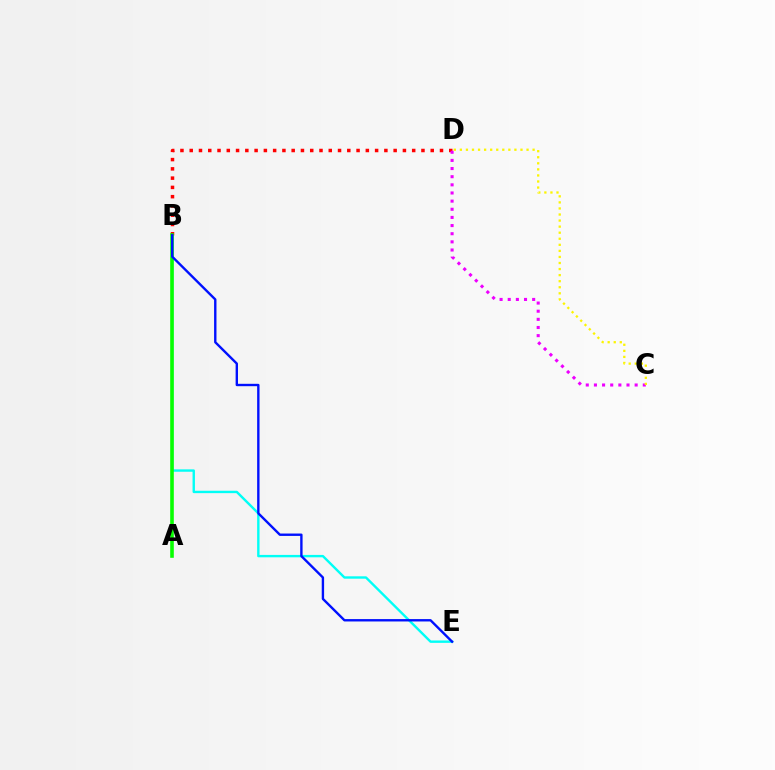{('B', 'E'): [{'color': '#00fff6', 'line_style': 'solid', 'thickness': 1.72}, {'color': '#0010ff', 'line_style': 'solid', 'thickness': 1.71}], ('B', 'D'): [{'color': '#ff0000', 'line_style': 'dotted', 'thickness': 2.52}], ('C', 'D'): [{'color': '#ee00ff', 'line_style': 'dotted', 'thickness': 2.21}, {'color': '#fcf500', 'line_style': 'dotted', 'thickness': 1.65}], ('A', 'B'): [{'color': '#08ff00', 'line_style': 'solid', 'thickness': 2.6}]}